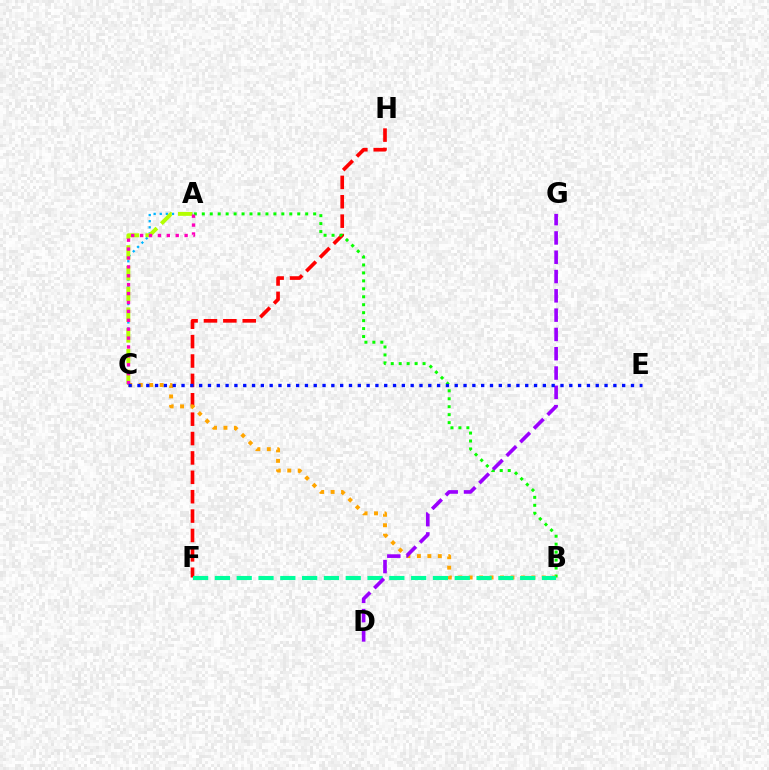{('A', 'C'): [{'color': '#00b5ff', 'line_style': 'dotted', 'thickness': 1.66}, {'color': '#b3ff00', 'line_style': 'dashed', 'thickness': 2.82}, {'color': '#ff00bd', 'line_style': 'dotted', 'thickness': 2.42}], ('F', 'H'): [{'color': '#ff0000', 'line_style': 'dashed', 'thickness': 2.63}], ('A', 'B'): [{'color': '#08ff00', 'line_style': 'dotted', 'thickness': 2.16}], ('B', 'C'): [{'color': '#ffa500', 'line_style': 'dotted', 'thickness': 2.84}], ('B', 'F'): [{'color': '#00ff9d', 'line_style': 'dashed', 'thickness': 2.96}], ('D', 'G'): [{'color': '#9b00ff', 'line_style': 'dashed', 'thickness': 2.62}], ('C', 'E'): [{'color': '#0010ff', 'line_style': 'dotted', 'thickness': 2.39}]}